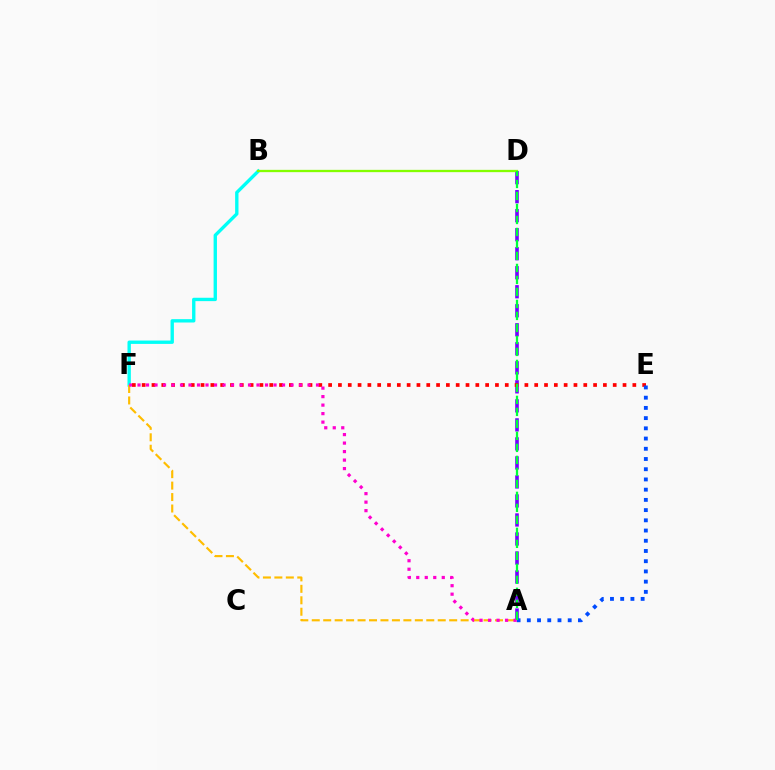{('A', 'D'): [{'color': '#7200ff', 'line_style': 'dashed', 'thickness': 2.58}, {'color': '#00ff39', 'line_style': 'dashed', 'thickness': 1.63}], ('B', 'F'): [{'color': '#00fff6', 'line_style': 'solid', 'thickness': 2.42}], ('A', 'F'): [{'color': '#ffbd00', 'line_style': 'dashed', 'thickness': 1.56}, {'color': '#ff00cf', 'line_style': 'dotted', 'thickness': 2.31}], ('E', 'F'): [{'color': '#ff0000', 'line_style': 'dotted', 'thickness': 2.67}], ('A', 'E'): [{'color': '#004bff', 'line_style': 'dotted', 'thickness': 2.78}], ('B', 'D'): [{'color': '#84ff00', 'line_style': 'solid', 'thickness': 1.65}]}